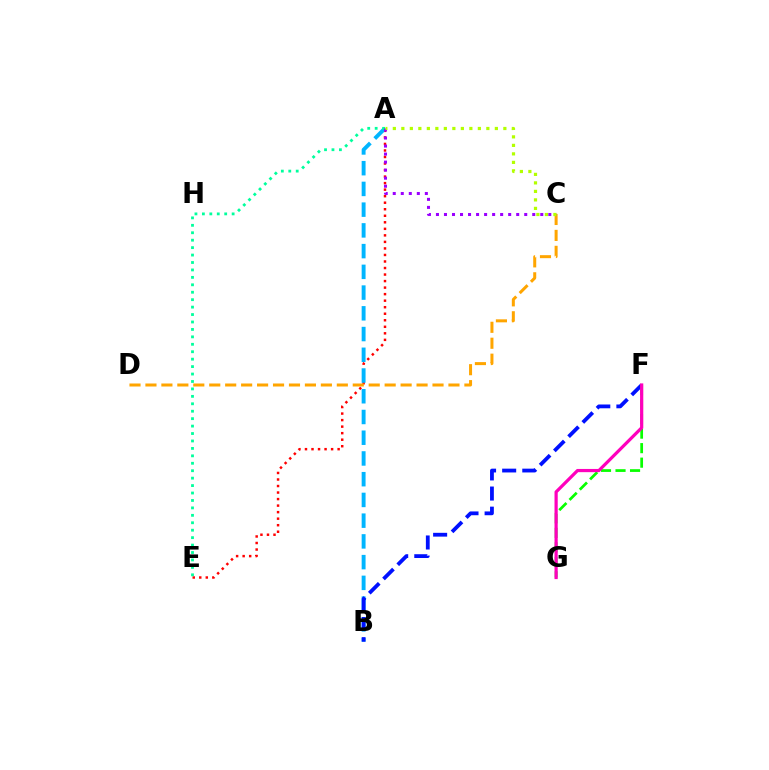{('A', 'E'): [{'color': '#ff0000', 'line_style': 'dotted', 'thickness': 1.77}, {'color': '#00ff9d', 'line_style': 'dotted', 'thickness': 2.02}], ('A', 'B'): [{'color': '#00b5ff', 'line_style': 'dashed', 'thickness': 2.82}], ('C', 'D'): [{'color': '#ffa500', 'line_style': 'dashed', 'thickness': 2.17}], ('F', 'G'): [{'color': '#08ff00', 'line_style': 'dashed', 'thickness': 1.97}, {'color': '#ff00bd', 'line_style': 'solid', 'thickness': 2.31}], ('B', 'F'): [{'color': '#0010ff', 'line_style': 'dashed', 'thickness': 2.73}], ('A', 'C'): [{'color': '#9b00ff', 'line_style': 'dotted', 'thickness': 2.18}, {'color': '#b3ff00', 'line_style': 'dotted', 'thickness': 2.31}]}